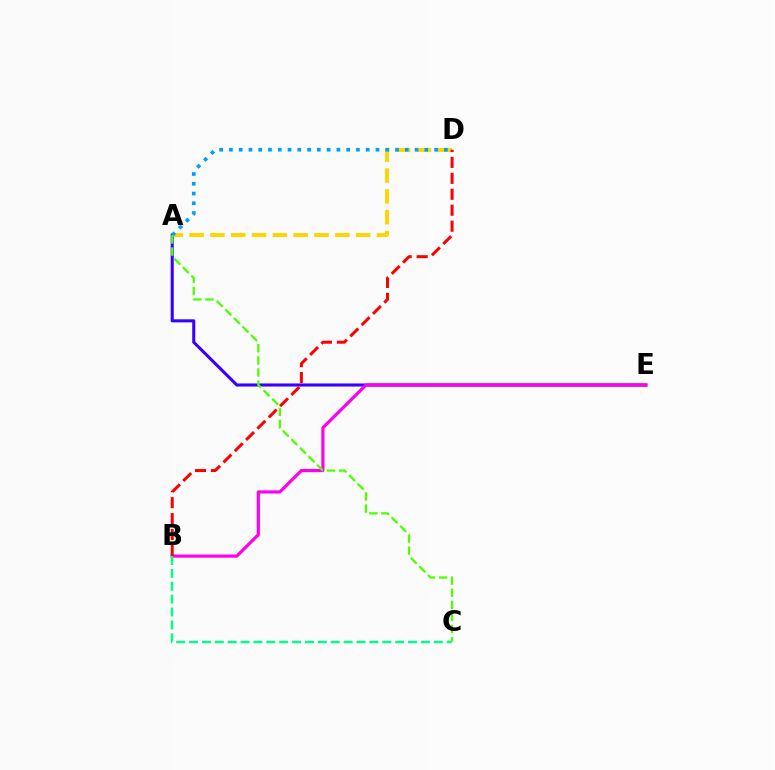{('A', 'E'): [{'color': '#3700ff', 'line_style': 'solid', 'thickness': 2.21}], ('B', 'E'): [{'color': '#ff00ed', 'line_style': 'solid', 'thickness': 2.29}], ('A', 'D'): [{'color': '#ffd500', 'line_style': 'dashed', 'thickness': 2.83}, {'color': '#009eff', 'line_style': 'dotted', 'thickness': 2.65}], ('B', 'D'): [{'color': '#ff0000', 'line_style': 'dashed', 'thickness': 2.17}], ('B', 'C'): [{'color': '#00ff86', 'line_style': 'dashed', 'thickness': 1.75}], ('A', 'C'): [{'color': '#4fff00', 'line_style': 'dashed', 'thickness': 1.64}]}